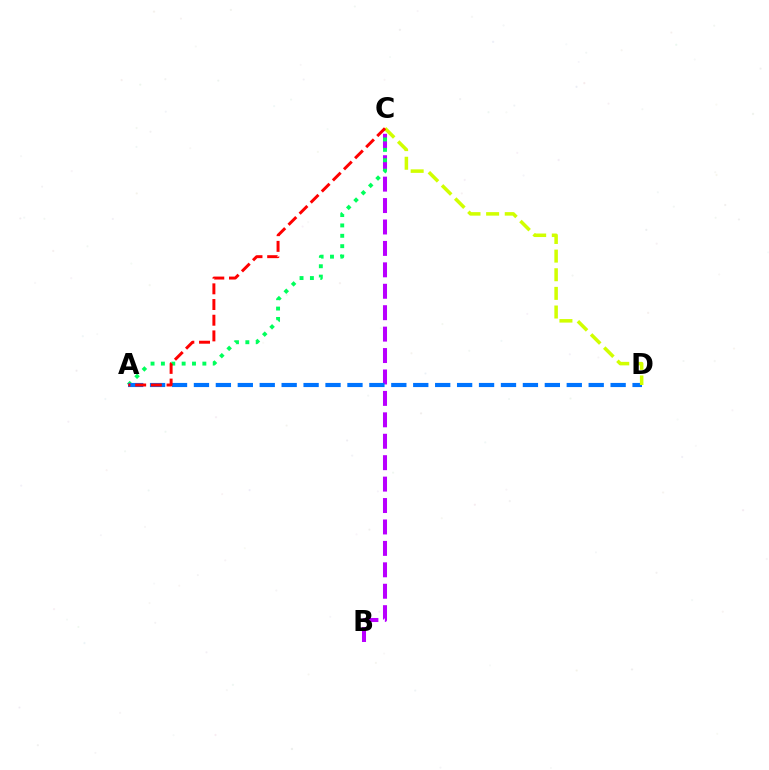{('B', 'C'): [{'color': '#b900ff', 'line_style': 'dashed', 'thickness': 2.91}], ('A', 'C'): [{'color': '#00ff5c', 'line_style': 'dotted', 'thickness': 2.82}, {'color': '#ff0000', 'line_style': 'dashed', 'thickness': 2.13}], ('A', 'D'): [{'color': '#0074ff', 'line_style': 'dashed', 'thickness': 2.98}], ('C', 'D'): [{'color': '#d1ff00', 'line_style': 'dashed', 'thickness': 2.53}]}